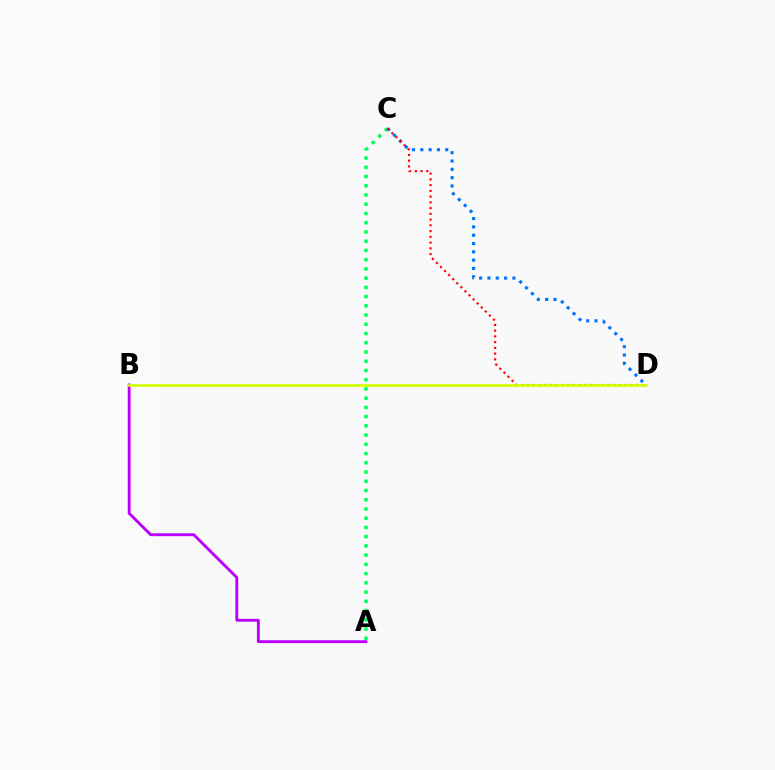{('A', 'C'): [{'color': '#00ff5c', 'line_style': 'dotted', 'thickness': 2.51}], ('A', 'B'): [{'color': '#b900ff', 'line_style': 'solid', 'thickness': 2.06}], ('C', 'D'): [{'color': '#0074ff', 'line_style': 'dotted', 'thickness': 2.26}, {'color': '#ff0000', 'line_style': 'dotted', 'thickness': 1.56}], ('B', 'D'): [{'color': '#d1ff00', 'line_style': 'solid', 'thickness': 1.95}]}